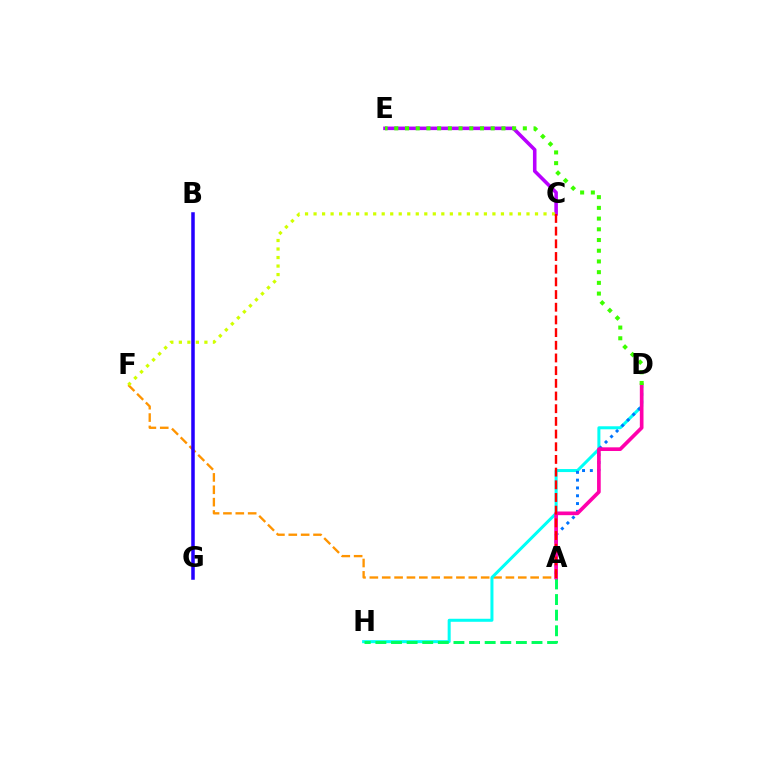{('C', 'E'): [{'color': '#b900ff', 'line_style': 'solid', 'thickness': 2.56}], ('A', 'F'): [{'color': '#ff9400', 'line_style': 'dashed', 'thickness': 1.68}], ('C', 'F'): [{'color': '#d1ff00', 'line_style': 'dotted', 'thickness': 2.31}], ('D', 'H'): [{'color': '#00fff6', 'line_style': 'solid', 'thickness': 2.17}], ('A', 'H'): [{'color': '#00ff5c', 'line_style': 'dashed', 'thickness': 2.12}], ('B', 'G'): [{'color': '#2500ff', 'line_style': 'solid', 'thickness': 2.53}], ('A', 'D'): [{'color': '#0074ff', 'line_style': 'dotted', 'thickness': 2.12}, {'color': '#ff00ac', 'line_style': 'solid', 'thickness': 2.64}], ('D', 'E'): [{'color': '#3dff00', 'line_style': 'dotted', 'thickness': 2.91}], ('A', 'C'): [{'color': '#ff0000', 'line_style': 'dashed', 'thickness': 1.72}]}